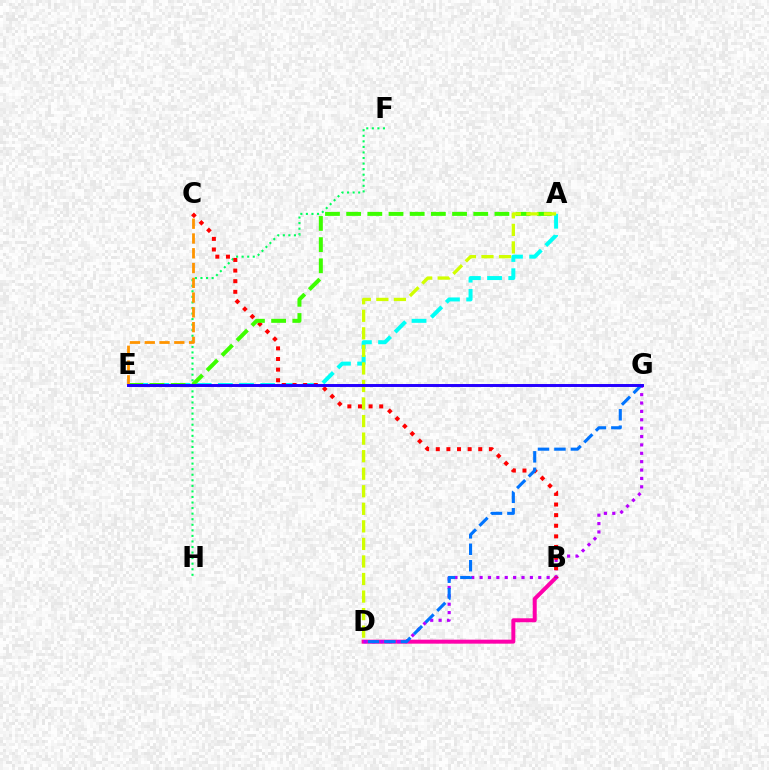{('B', 'D'): [{'color': '#ff00ac', 'line_style': 'solid', 'thickness': 2.87}], ('F', 'H'): [{'color': '#00ff5c', 'line_style': 'dotted', 'thickness': 1.51}], ('D', 'G'): [{'color': '#b900ff', 'line_style': 'dotted', 'thickness': 2.28}, {'color': '#0074ff', 'line_style': 'dashed', 'thickness': 2.23}], ('A', 'E'): [{'color': '#00fff6', 'line_style': 'dashed', 'thickness': 2.87}, {'color': '#3dff00', 'line_style': 'dashed', 'thickness': 2.88}], ('B', 'C'): [{'color': '#ff0000', 'line_style': 'dotted', 'thickness': 2.88}], ('C', 'E'): [{'color': '#ff9400', 'line_style': 'dashed', 'thickness': 2.01}], ('A', 'D'): [{'color': '#d1ff00', 'line_style': 'dashed', 'thickness': 2.38}], ('E', 'G'): [{'color': '#2500ff', 'line_style': 'solid', 'thickness': 2.13}]}